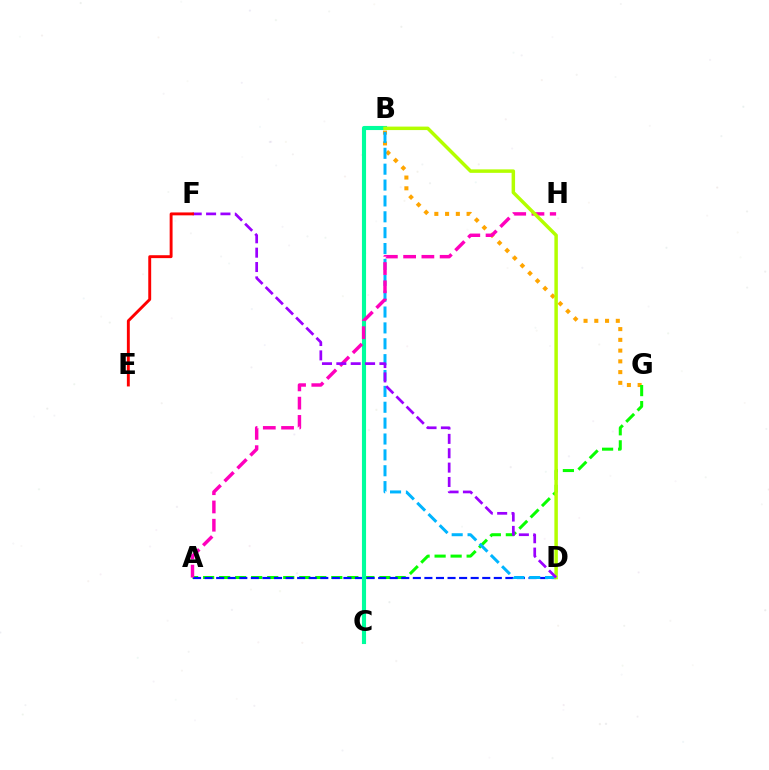{('B', 'G'): [{'color': '#ffa500', 'line_style': 'dotted', 'thickness': 2.92}], ('A', 'G'): [{'color': '#08ff00', 'line_style': 'dashed', 'thickness': 2.18}], ('A', 'D'): [{'color': '#0010ff', 'line_style': 'dashed', 'thickness': 1.57}], ('B', 'C'): [{'color': '#00ff9d', 'line_style': 'solid', 'thickness': 2.96}], ('B', 'D'): [{'color': '#00b5ff', 'line_style': 'dashed', 'thickness': 2.16}, {'color': '#b3ff00', 'line_style': 'solid', 'thickness': 2.5}], ('A', 'H'): [{'color': '#ff00bd', 'line_style': 'dashed', 'thickness': 2.48}], ('D', 'F'): [{'color': '#9b00ff', 'line_style': 'dashed', 'thickness': 1.95}], ('E', 'F'): [{'color': '#ff0000', 'line_style': 'solid', 'thickness': 2.09}]}